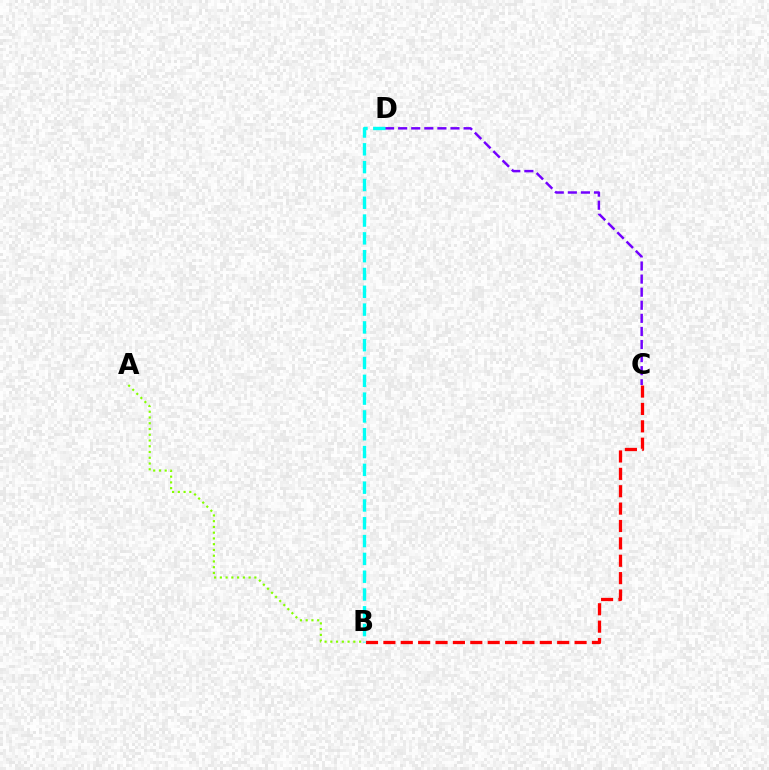{('B', 'C'): [{'color': '#ff0000', 'line_style': 'dashed', 'thickness': 2.36}], ('C', 'D'): [{'color': '#7200ff', 'line_style': 'dashed', 'thickness': 1.78}], ('A', 'B'): [{'color': '#84ff00', 'line_style': 'dotted', 'thickness': 1.56}], ('B', 'D'): [{'color': '#00fff6', 'line_style': 'dashed', 'thickness': 2.42}]}